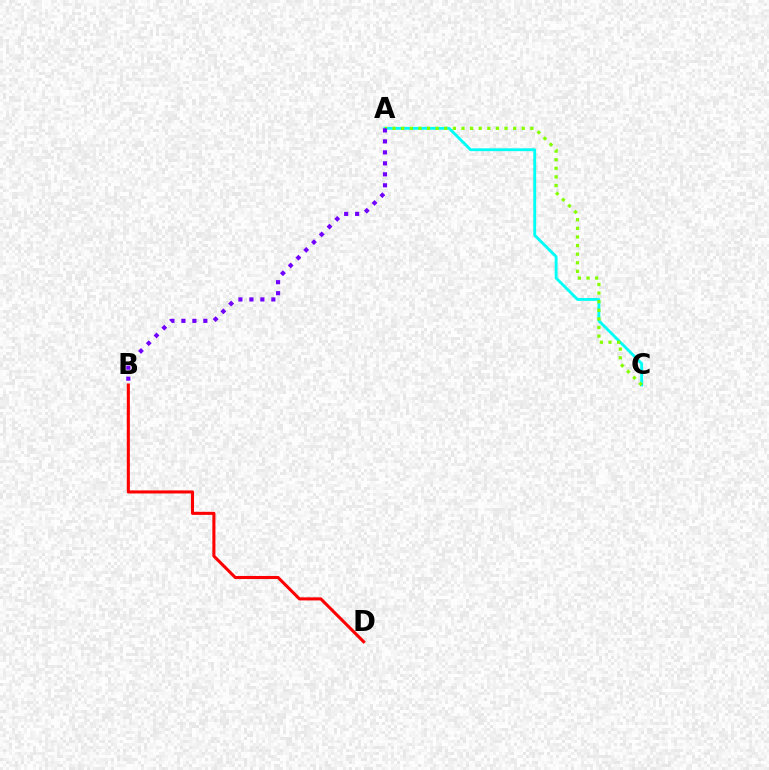{('A', 'C'): [{'color': '#00fff6', 'line_style': 'solid', 'thickness': 2.06}, {'color': '#84ff00', 'line_style': 'dotted', 'thickness': 2.34}], ('A', 'B'): [{'color': '#7200ff', 'line_style': 'dotted', 'thickness': 2.98}], ('B', 'D'): [{'color': '#ff0000', 'line_style': 'solid', 'thickness': 2.21}]}